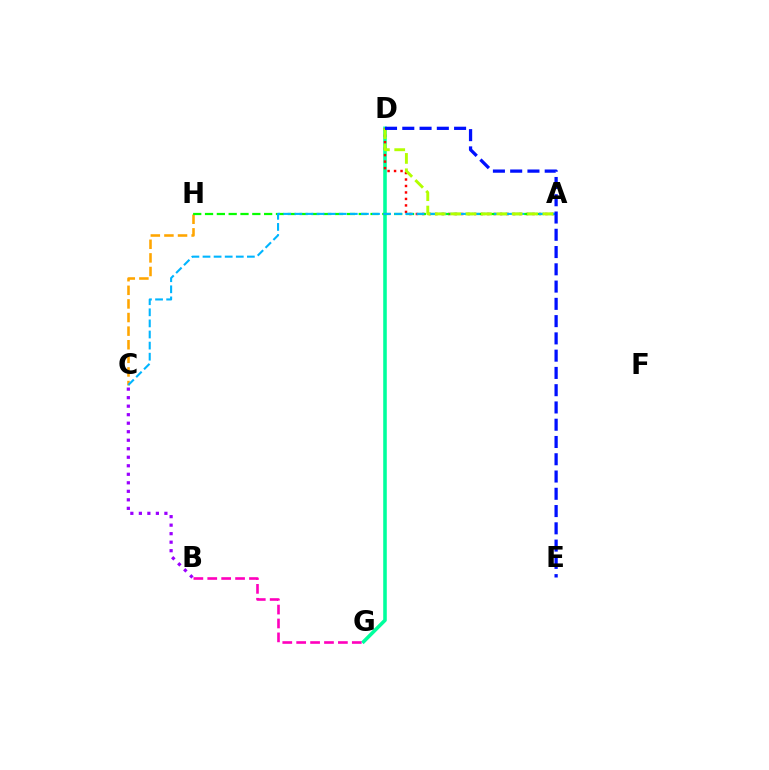{('C', 'H'): [{'color': '#ffa500', 'line_style': 'dashed', 'thickness': 1.85}], ('D', 'G'): [{'color': '#00ff9d', 'line_style': 'solid', 'thickness': 2.57}], ('A', 'D'): [{'color': '#ff0000', 'line_style': 'dotted', 'thickness': 1.76}, {'color': '#b3ff00', 'line_style': 'dashed', 'thickness': 2.09}], ('B', 'G'): [{'color': '#ff00bd', 'line_style': 'dashed', 'thickness': 1.89}], ('A', 'H'): [{'color': '#08ff00', 'line_style': 'dashed', 'thickness': 1.61}], ('A', 'C'): [{'color': '#00b5ff', 'line_style': 'dashed', 'thickness': 1.51}], ('B', 'C'): [{'color': '#9b00ff', 'line_style': 'dotted', 'thickness': 2.31}], ('D', 'E'): [{'color': '#0010ff', 'line_style': 'dashed', 'thickness': 2.35}]}